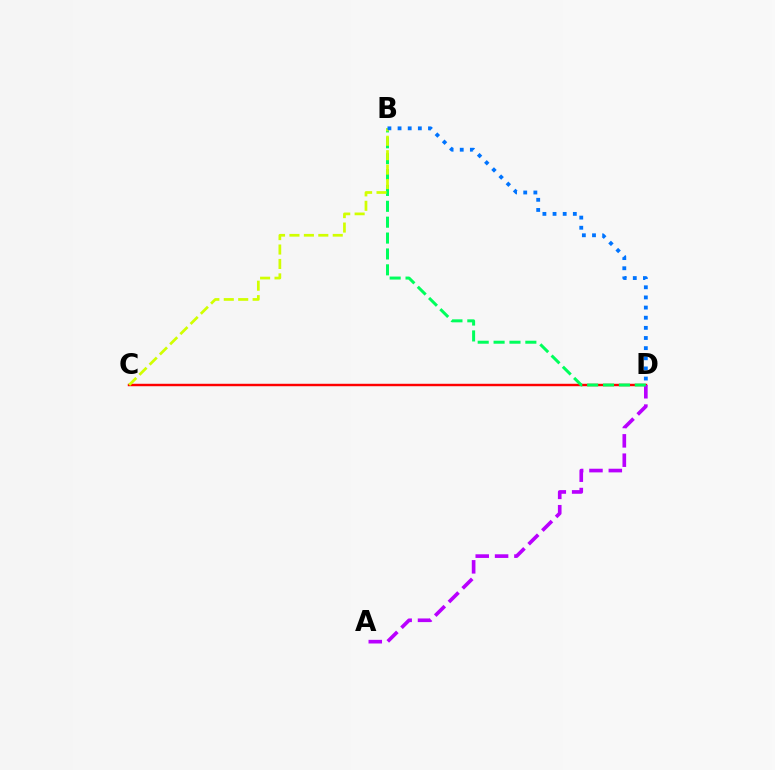{('C', 'D'): [{'color': '#ff0000', 'line_style': 'solid', 'thickness': 1.75}], ('A', 'D'): [{'color': '#b900ff', 'line_style': 'dashed', 'thickness': 2.63}], ('B', 'D'): [{'color': '#00ff5c', 'line_style': 'dashed', 'thickness': 2.16}, {'color': '#0074ff', 'line_style': 'dotted', 'thickness': 2.76}], ('B', 'C'): [{'color': '#d1ff00', 'line_style': 'dashed', 'thickness': 1.96}]}